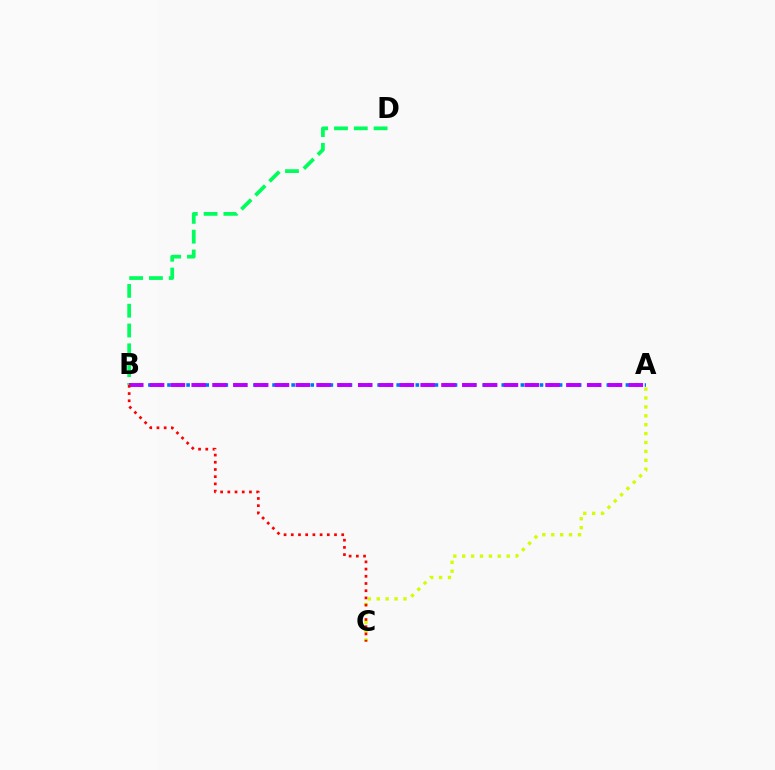{('B', 'D'): [{'color': '#00ff5c', 'line_style': 'dashed', 'thickness': 2.69}], ('A', 'C'): [{'color': '#d1ff00', 'line_style': 'dotted', 'thickness': 2.42}], ('A', 'B'): [{'color': '#0074ff', 'line_style': 'dotted', 'thickness': 2.59}, {'color': '#b900ff', 'line_style': 'dashed', 'thickness': 2.83}], ('B', 'C'): [{'color': '#ff0000', 'line_style': 'dotted', 'thickness': 1.96}]}